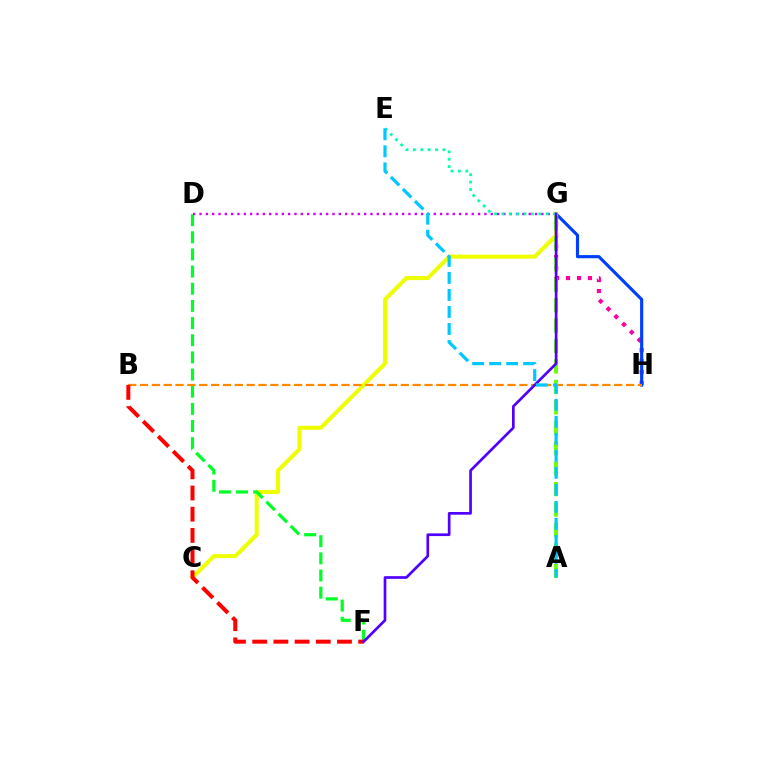{('G', 'H'): [{'color': '#ff00a0', 'line_style': 'dotted', 'thickness': 2.98}, {'color': '#003fff', 'line_style': 'solid', 'thickness': 2.27}], ('C', 'G'): [{'color': '#eeff00', 'line_style': 'solid', 'thickness': 2.91}], ('D', 'F'): [{'color': '#00ff27', 'line_style': 'dashed', 'thickness': 2.33}], ('B', 'H'): [{'color': '#ff8800', 'line_style': 'dashed', 'thickness': 1.61}], ('A', 'G'): [{'color': '#66ff00', 'line_style': 'dashed', 'thickness': 2.78}], ('D', 'G'): [{'color': '#d600ff', 'line_style': 'dotted', 'thickness': 1.72}], ('E', 'G'): [{'color': '#00ffaf', 'line_style': 'dotted', 'thickness': 2.0}], ('B', 'F'): [{'color': '#ff0000', 'line_style': 'dashed', 'thickness': 2.88}], ('F', 'G'): [{'color': '#4f00ff', 'line_style': 'solid', 'thickness': 1.93}], ('A', 'E'): [{'color': '#00c7ff', 'line_style': 'dashed', 'thickness': 2.31}]}